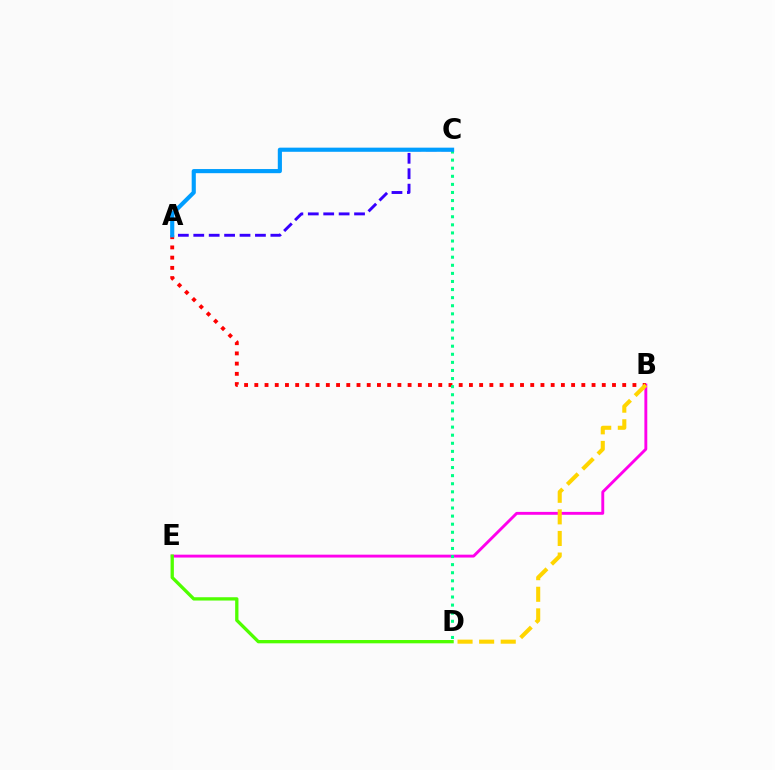{('B', 'E'): [{'color': '#ff00ed', 'line_style': 'solid', 'thickness': 2.08}], ('D', 'E'): [{'color': '#4fff00', 'line_style': 'solid', 'thickness': 2.38}], ('A', 'B'): [{'color': '#ff0000', 'line_style': 'dotted', 'thickness': 2.78}], ('A', 'C'): [{'color': '#3700ff', 'line_style': 'dashed', 'thickness': 2.09}, {'color': '#009eff', 'line_style': 'solid', 'thickness': 2.98}], ('C', 'D'): [{'color': '#00ff86', 'line_style': 'dotted', 'thickness': 2.2}], ('B', 'D'): [{'color': '#ffd500', 'line_style': 'dashed', 'thickness': 2.93}]}